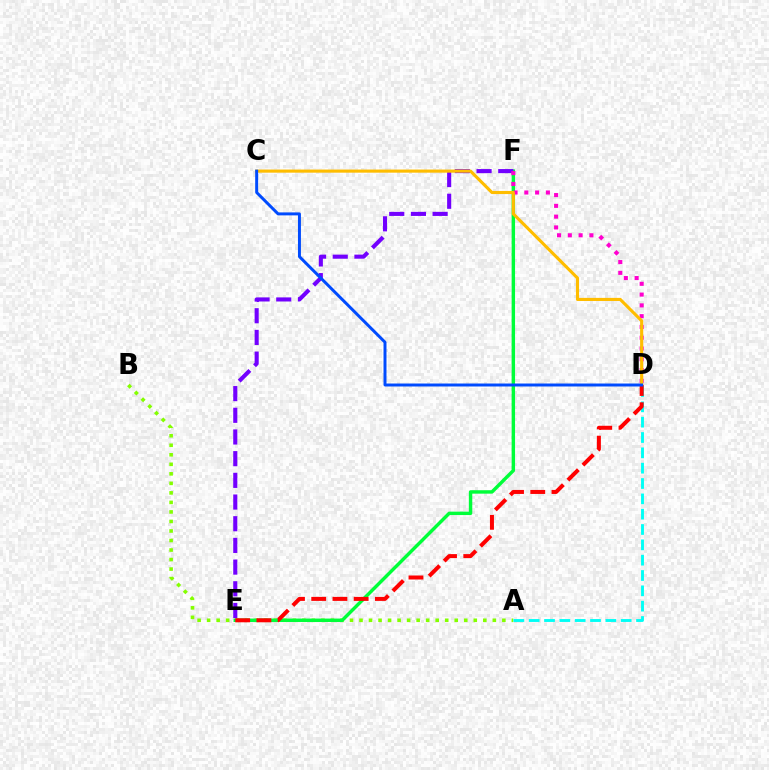{('A', 'B'): [{'color': '#84ff00', 'line_style': 'dotted', 'thickness': 2.59}], ('A', 'D'): [{'color': '#00fff6', 'line_style': 'dashed', 'thickness': 2.08}], ('E', 'F'): [{'color': '#00ff39', 'line_style': 'solid', 'thickness': 2.47}, {'color': '#7200ff', 'line_style': 'dashed', 'thickness': 2.95}], ('D', 'F'): [{'color': '#ff00cf', 'line_style': 'dotted', 'thickness': 2.93}], ('C', 'D'): [{'color': '#ffbd00', 'line_style': 'solid', 'thickness': 2.24}, {'color': '#004bff', 'line_style': 'solid', 'thickness': 2.14}], ('D', 'E'): [{'color': '#ff0000', 'line_style': 'dashed', 'thickness': 2.88}]}